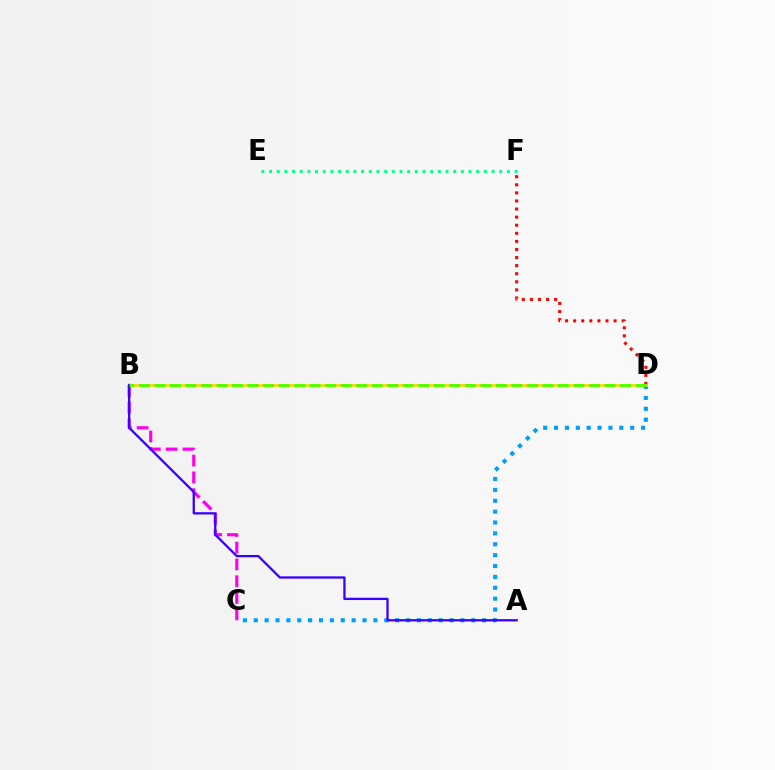{('D', 'F'): [{'color': '#ff0000', 'line_style': 'dotted', 'thickness': 2.2}], ('C', 'D'): [{'color': '#009eff', 'line_style': 'dotted', 'thickness': 2.95}], ('B', 'C'): [{'color': '#ff00ed', 'line_style': 'dashed', 'thickness': 2.28}], ('B', 'D'): [{'color': '#ffd500', 'line_style': 'solid', 'thickness': 1.92}, {'color': '#4fff00', 'line_style': 'dashed', 'thickness': 2.11}], ('E', 'F'): [{'color': '#00ff86', 'line_style': 'dotted', 'thickness': 2.08}], ('A', 'B'): [{'color': '#3700ff', 'line_style': 'solid', 'thickness': 1.64}]}